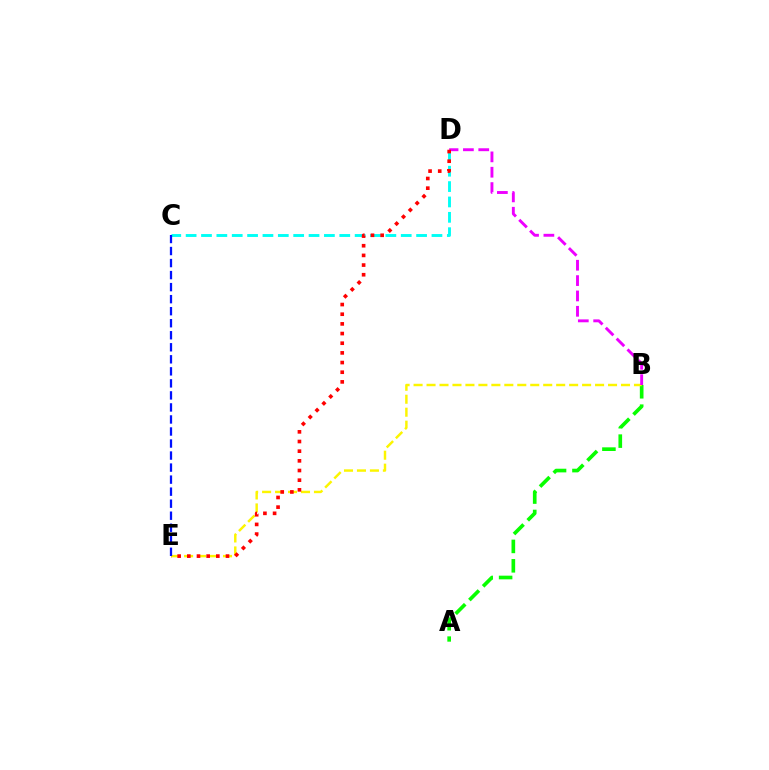{('C', 'D'): [{'color': '#00fff6', 'line_style': 'dashed', 'thickness': 2.09}], ('A', 'B'): [{'color': '#08ff00', 'line_style': 'dashed', 'thickness': 2.64}], ('B', 'E'): [{'color': '#fcf500', 'line_style': 'dashed', 'thickness': 1.76}], ('B', 'D'): [{'color': '#ee00ff', 'line_style': 'dashed', 'thickness': 2.09}], ('D', 'E'): [{'color': '#ff0000', 'line_style': 'dotted', 'thickness': 2.63}], ('C', 'E'): [{'color': '#0010ff', 'line_style': 'dashed', 'thickness': 1.63}]}